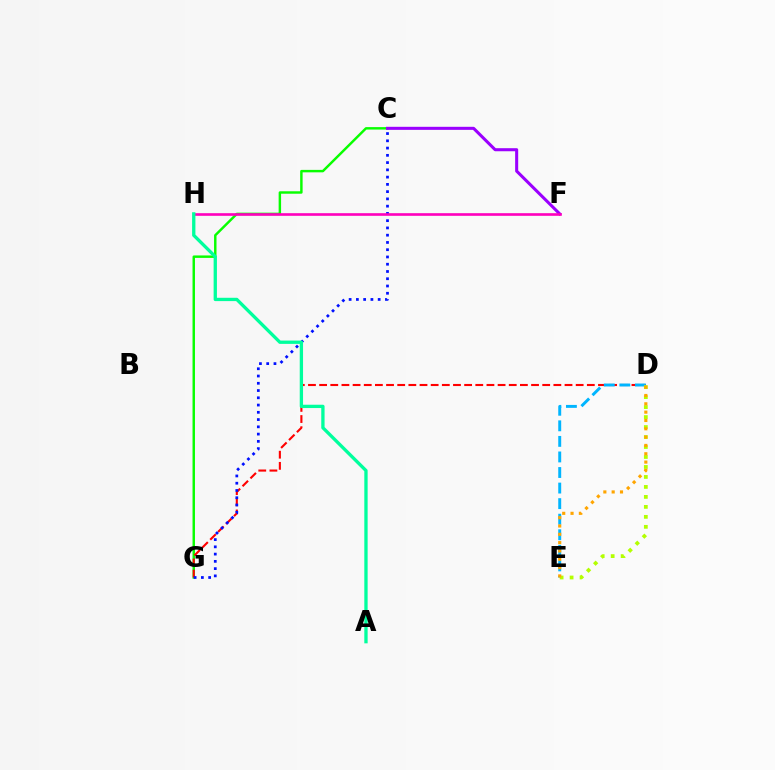{('C', 'G'): [{'color': '#08ff00', 'line_style': 'solid', 'thickness': 1.76}, {'color': '#0010ff', 'line_style': 'dotted', 'thickness': 1.97}], ('D', 'G'): [{'color': '#ff0000', 'line_style': 'dashed', 'thickness': 1.52}], ('C', 'F'): [{'color': '#9b00ff', 'line_style': 'solid', 'thickness': 2.2}], ('D', 'E'): [{'color': '#00b5ff', 'line_style': 'dashed', 'thickness': 2.11}, {'color': '#b3ff00', 'line_style': 'dotted', 'thickness': 2.71}, {'color': '#ffa500', 'line_style': 'dotted', 'thickness': 2.26}], ('F', 'H'): [{'color': '#ff00bd', 'line_style': 'solid', 'thickness': 1.9}], ('A', 'H'): [{'color': '#00ff9d', 'line_style': 'solid', 'thickness': 2.39}]}